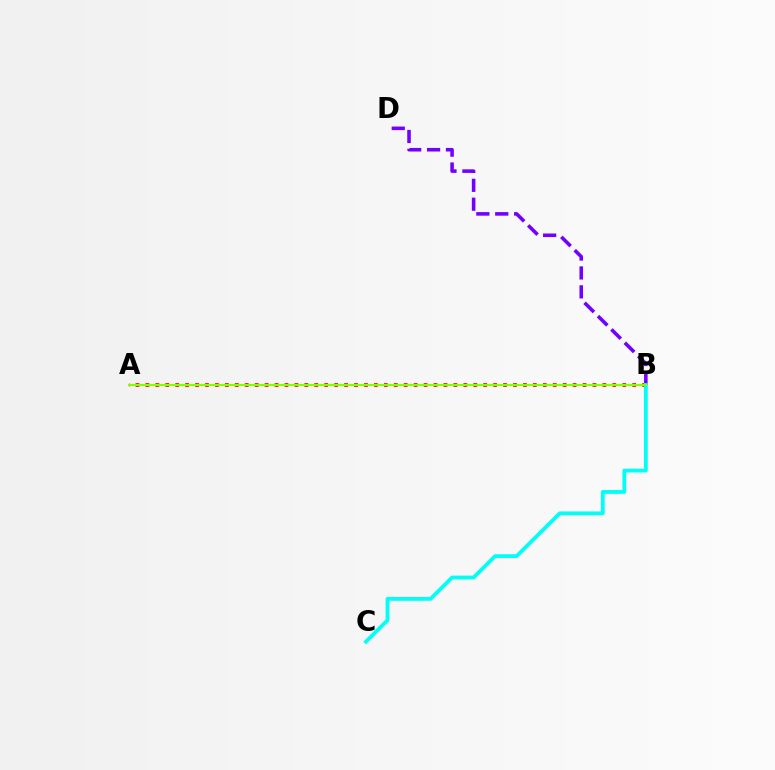{('B', 'D'): [{'color': '#7200ff', 'line_style': 'dashed', 'thickness': 2.57}], ('A', 'B'): [{'color': '#ff0000', 'line_style': 'dotted', 'thickness': 2.7}, {'color': '#84ff00', 'line_style': 'solid', 'thickness': 1.53}], ('B', 'C'): [{'color': '#00fff6', 'line_style': 'solid', 'thickness': 2.74}]}